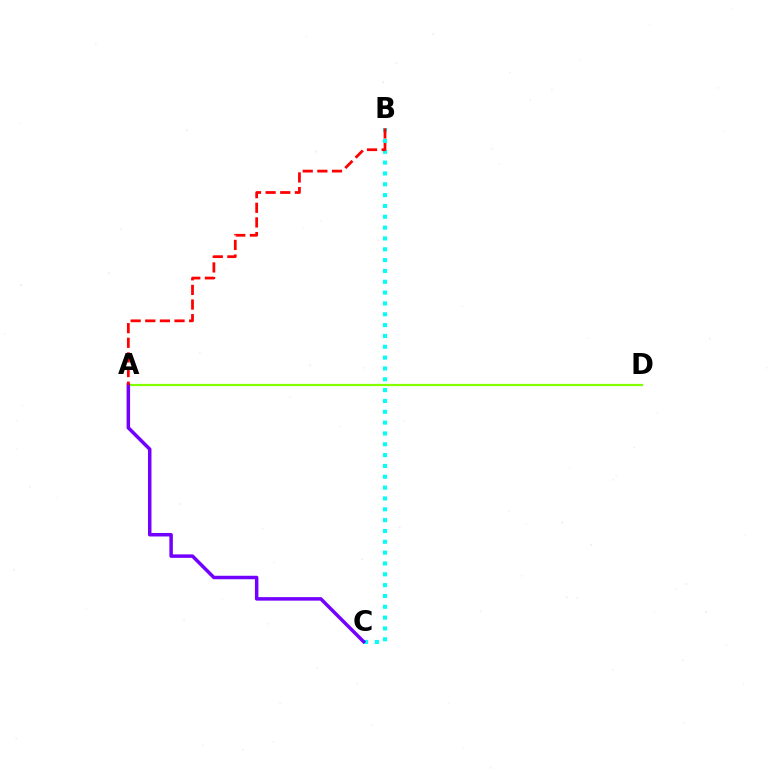{('B', 'C'): [{'color': '#00fff6', 'line_style': 'dotted', 'thickness': 2.94}], ('A', 'D'): [{'color': '#84ff00', 'line_style': 'solid', 'thickness': 1.59}], ('A', 'C'): [{'color': '#7200ff', 'line_style': 'solid', 'thickness': 2.51}], ('A', 'B'): [{'color': '#ff0000', 'line_style': 'dashed', 'thickness': 1.99}]}